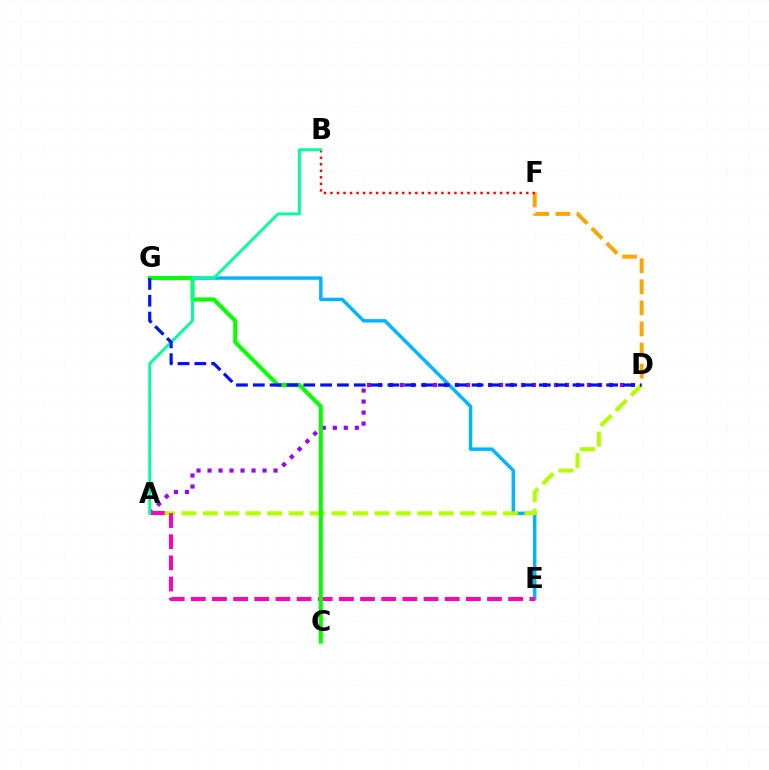{('E', 'G'): [{'color': '#00b5ff', 'line_style': 'solid', 'thickness': 2.48}], ('A', 'D'): [{'color': '#b3ff00', 'line_style': 'dashed', 'thickness': 2.91}, {'color': '#9b00ff', 'line_style': 'dotted', 'thickness': 2.99}], ('D', 'F'): [{'color': '#ffa500', 'line_style': 'dashed', 'thickness': 2.87}], ('A', 'E'): [{'color': '#ff00bd', 'line_style': 'dashed', 'thickness': 2.87}], ('C', 'G'): [{'color': '#08ff00', 'line_style': 'solid', 'thickness': 2.91}], ('B', 'F'): [{'color': '#ff0000', 'line_style': 'dotted', 'thickness': 1.77}], ('A', 'B'): [{'color': '#00ff9d', 'line_style': 'solid', 'thickness': 2.07}], ('D', 'G'): [{'color': '#0010ff', 'line_style': 'dashed', 'thickness': 2.29}]}